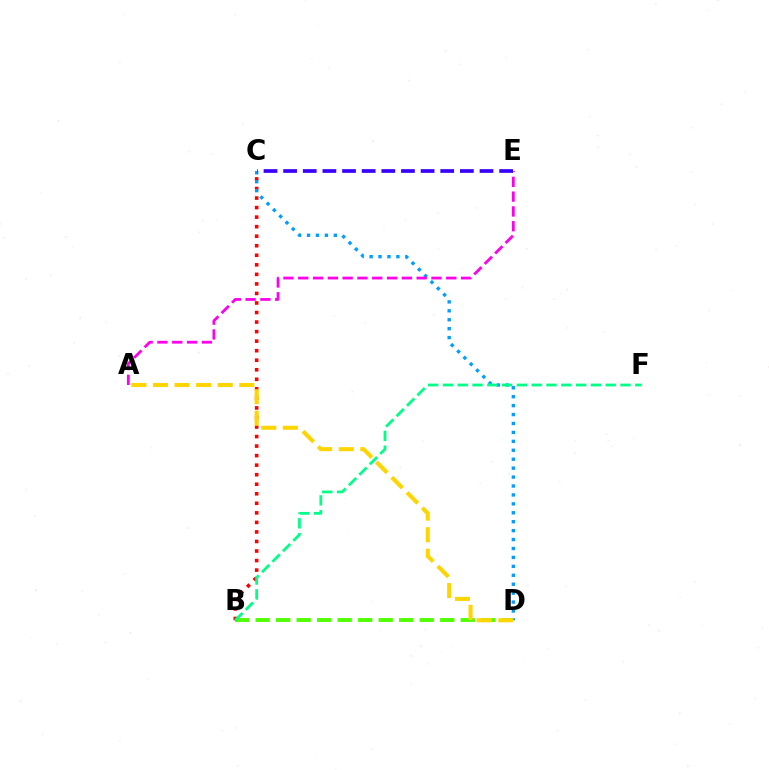{('B', 'D'): [{'color': '#4fff00', 'line_style': 'dashed', 'thickness': 2.79}], ('B', 'C'): [{'color': '#ff0000', 'line_style': 'dotted', 'thickness': 2.59}], ('C', 'D'): [{'color': '#009eff', 'line_style': 'dotted', 'thickness': 2.43}], ('A', 'E'): [{'color': '#ff00ed', 'line_style': 'dashed', 'thickness': 2.01}], ('A', 'D'): [{'color': '#ffd500', 'line_style': 'dashed', 'thickness': 2.93}], ('B', 'F'): [{'color': '#00ff86', 'line_style': 'dashed', 'thickness': 2.01}], ('C', 'E'): [{'color': '#3700ff', 'line_style': 'dashed', 'thickness': 2.67}]}